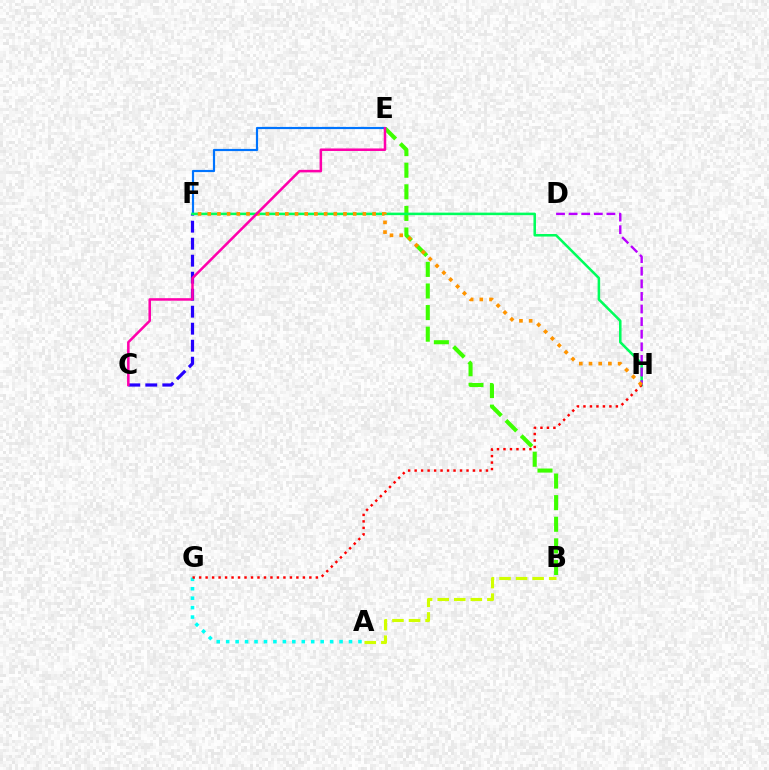{('A', 'G'): [{'color': '#00fff6', 'line_style': 'dotted', 'thickness': 2.57}], ('B', 'E'): [{'color': '#3dff00', 'line_style': 'dashed', 'thickness': 2.93}], ('C', 'F'): [{'color': '#2500ff', 'line_style': 'dashed', 'thickness': 2.31}], ('E', 'F'): [{'color': '#0074ff', 'line_style': 'solid', 'thickness': 1.57}], ('A', 'B'): [{'color': '#d1ff00', 'line_style': 'dashed', 'thickness': 2.25}], ('F', 'H'): [{'color': '#00ff5c', 'line_style': 'solid', 'thickness': 1.82}, {'color': '#ff9400', 'line_style': 'dotted', 'thickness': 2.64}], ('G', 'H'): [{'color': '#ff0000', 'line_style': 'dotted', 'thickness': 1.76}], ('D', 'H'): [{'color': '#b900ff', 'line_style': 'dashed', 'thickness': 1.71}], ('C', 'E'): [{'color': '#ff00ac', 'line_style': 'solid', 'thickness': 1.82}]}